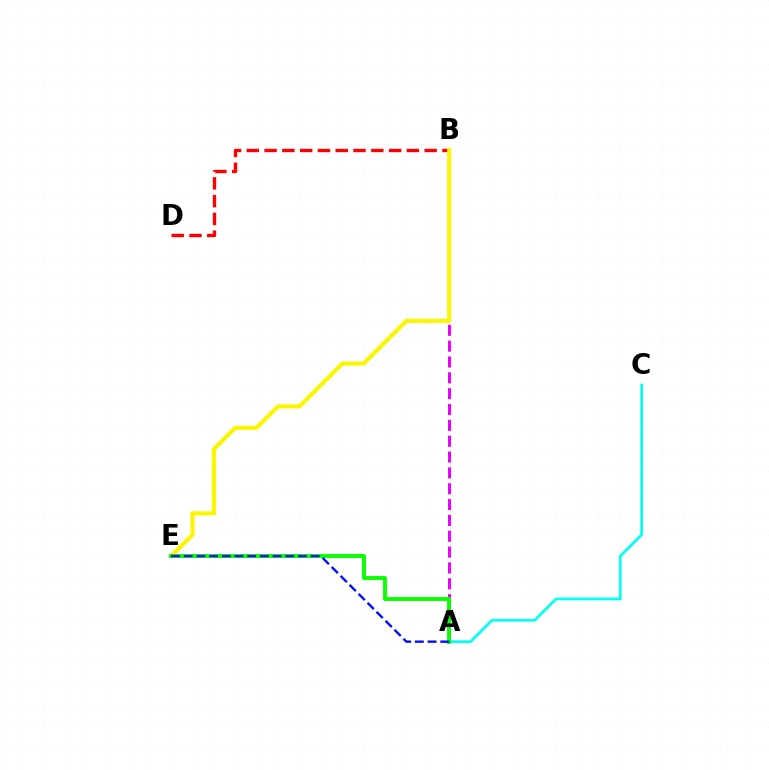{('A', 'B'): [{'color': '#ee00ff', 'line_style': 'dashed', 'thickness': 2.15}], ('A', 'C'): [{'color': '#00fff6', 'line_style': 'solid', 'thickness': 1.95}], ('B', 'D'): [{'color': '#ff0000', 'line_style': 'dashed', 'thickness': 2.42}], ('B', 'E'): [{'color': '#fcf500', 'line_style': 'solid', 'thickness': 2.95}], ('A', 'E'): [{'color': '#08ff00', 'line_style': 'solid', 'thickness': 2.8}, {'color': '#0010ff', 'line_style': 'dashed', 'thickness': 1.72}]}